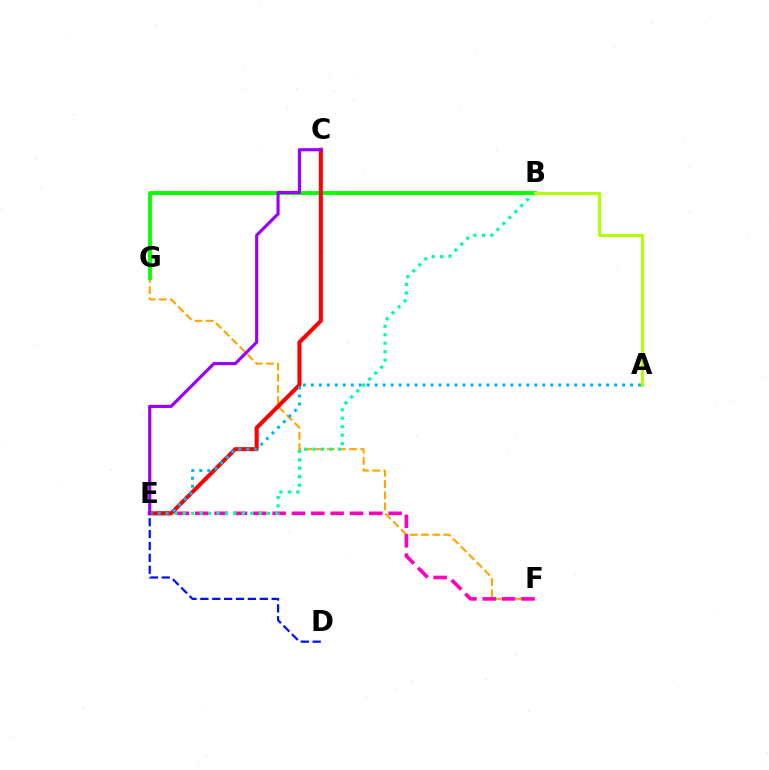{('F', 'G'): [{'color': '#ffa500', 'line_style': 'dashed', 'thickness': 1.51}], ('E', 'F'): [{'color': '#ff00bd', 'line_style': 'dashed', 'thickness': 2.63}], ('B', 'E'): [{'color': '#00ff9d', 'line_style': 'dotted', 'thickness': 2.29}], ('B', 'G'): [{'color': '#08ff00', 'line_style': 'solid', 'thickness': 2.79}], ('D', 'E'): [{'color': '#0010ff', 'line_style': 'dashed', 'thickness': 1.61}], ('C', 'E'): [{'color': '#ff0000', 'line_style': 'solid', 'thickness': 2.91}, {'color': '#9b00ff', 'line_style': 'solid', 'thickness': 2.26}], ('A', 'E'): [{'color': '#00b5ff', 'line_style': 'dotted', 'thickness': 2.17}], ('A', 'B'): [{'color': '#b3ff00', 'line_style': 'solid', 'thickness': 2.21}]}